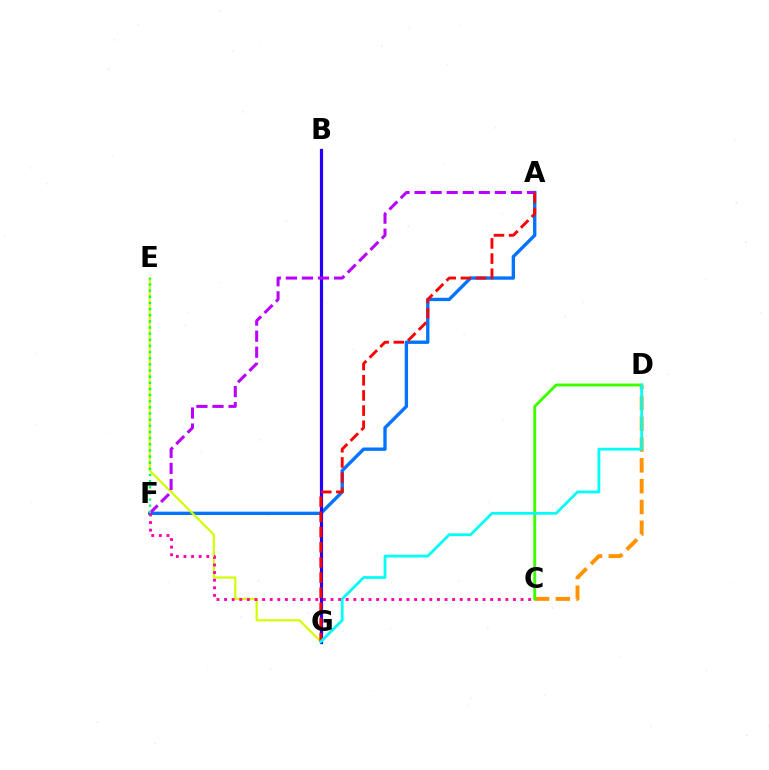{('A', 'F'): [{'color': '#0074ff', 'line_style': 'solid', 'thickness': 2.41}, {'color': '#b900ff', 'line_style': 'dashed', 'thickness': 2.18}], ('B', 'G'): [{'color': '#2500ff', 'line_style': 'solid', 'thickness': 2.3}], ('C', 'D'): [{'color': '#ff9400', 'line_style': 'dashed', 'thickness': 2.83}, {'color': '#3dff00', 'line_style': 'solid', 'thickness': 2.1}], ('E', 'G'): [{'color': '#d1ff00', 'line_style': 'solid', 'thickness': 1.58}], ('C', 'F'): [{'color': '#ff00ac', 'line_style': 'dotted', 'thickness': 2.07}], ('E', 'F'): [{'color': '#00ff5c', 'line_style': 'dotted', 'thickness': 1.67}], ('A', 'G'): [{'color': '#ff0000', 'line_style': 'dashed', 'thickness': 2.06}], ('D', 'G'): [{'color': '#00fff6', 'line_style': 'solid', 'thickness': 2.0}]}